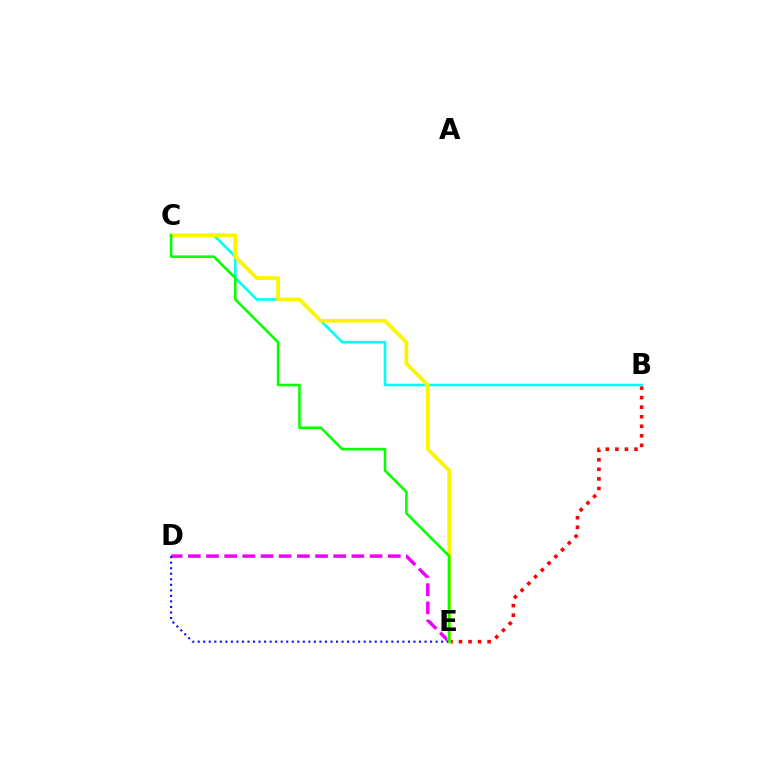{('B', 'E'): [{'color': '#ff0000', 'line_style': 'dotted', 'thickness': 2.59}], ('D', 'E'): [{'color': '#ee00ff', 'line_style': 'dashed', 'thickness': 2.47}, {'color': '#0010ff', 'line_style': 'dotted', 'thickness': 1.5}], ('B', 'C'): [{'color': '#00fff6', 'line_style': 'solid', 'thickness': 1.88}], ('C', 'E'): [{'color': '#fcf500', 'line_style': 'solid', 'thickness': 2.68}, {'color': '#08ff00', 'line_style': 'solid', 'thickness': 1.85}]}